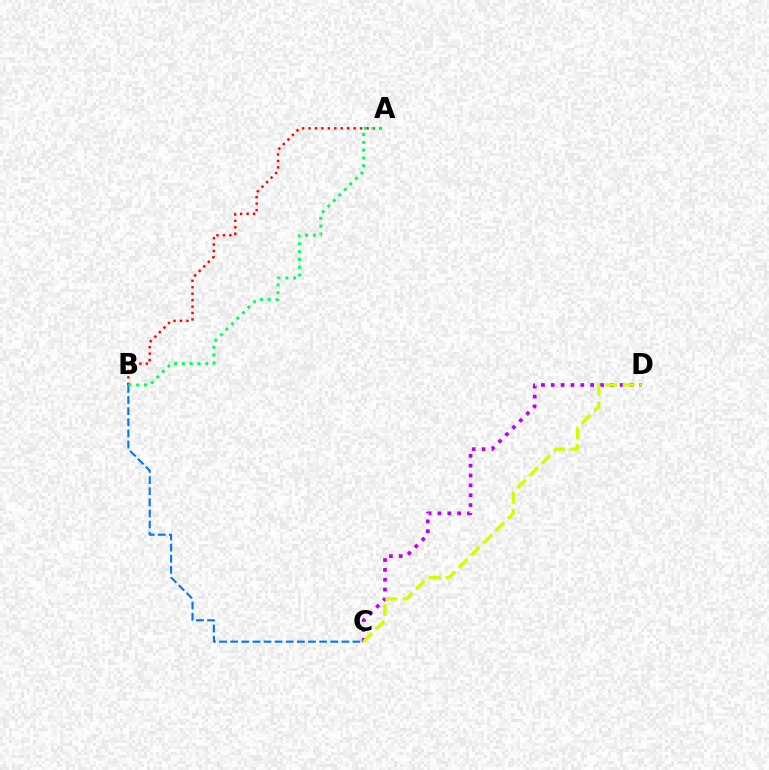{('B', 'C'): [{'color': '#0074ff', 'line_style': 'dashed', 'thickness': 1.51}], ('C', 'D'): [{'color': '#b900ff', 'line_style': 'dotted', 'thickness': 2.68}, {'color': '#d1ff00', 'line_style': 'dashed', 'thickness': 2.35}], ('A', 'B'): [{'color': '#ff0000', 'line_style': 'dotted', 'thickness': 1.75}, {'color': '#00ff5c', 'line_style': 'dotted', 'thickness': 2.12}]}